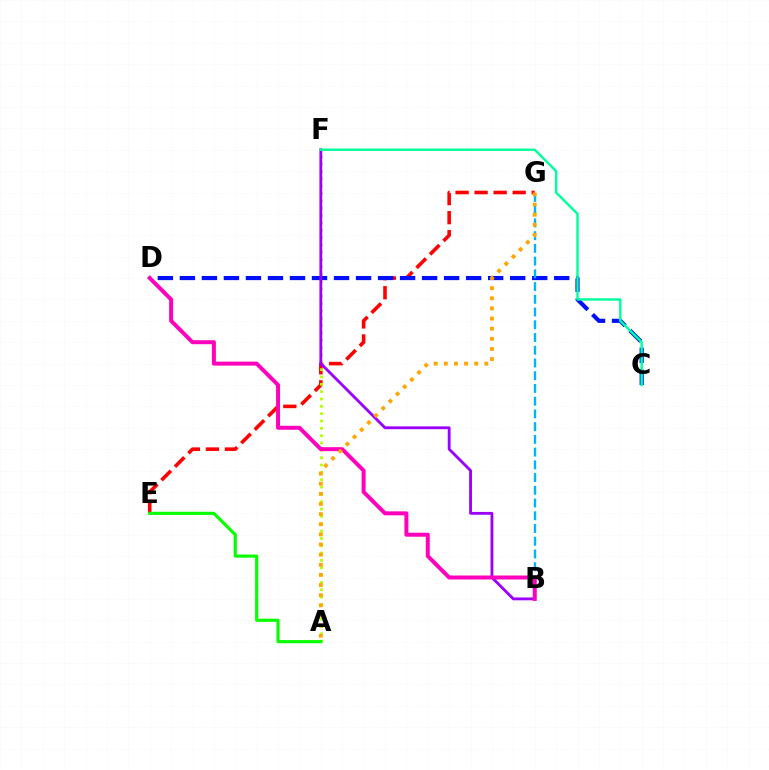{('E', 'G'): [{'color': '#ff0000', 'line_style': 'dashed', 'thickness': 2.59}], ('C', 'D'): [{'color': '#0010ff', 'line_style': 'dashed', 'thickness': 2.99}], ('A', 'F'): [{'color': '#b3ff00', 'line_style': 'dotted', 'thickness': 1.99}], ('B', 'G'): [{'color': '#00b5ff', 'line_style': 'dashed', 'thickness': 1.73}], ('B', 'F'): [{'color': '#9b00ff', 'line_style': 'solid', 'thickness': 2.04}], ('B', 'D'): [{'color': '#ff00bd', 'line_style': 'solid', 'thickness': 2.86}], ('A', 'E'): [{'color': '#08ff00', 'line_style': 'solid', 'thickness': 2.28}], ('A', 'G'): [{'color': '#ffa500', 'line_style': 'dotted', 'thickness': 2.75}], ('C', 'F'): [{'color': '#00ff9d', 'line_style': 'solid', 'thickness': 1.74}]}